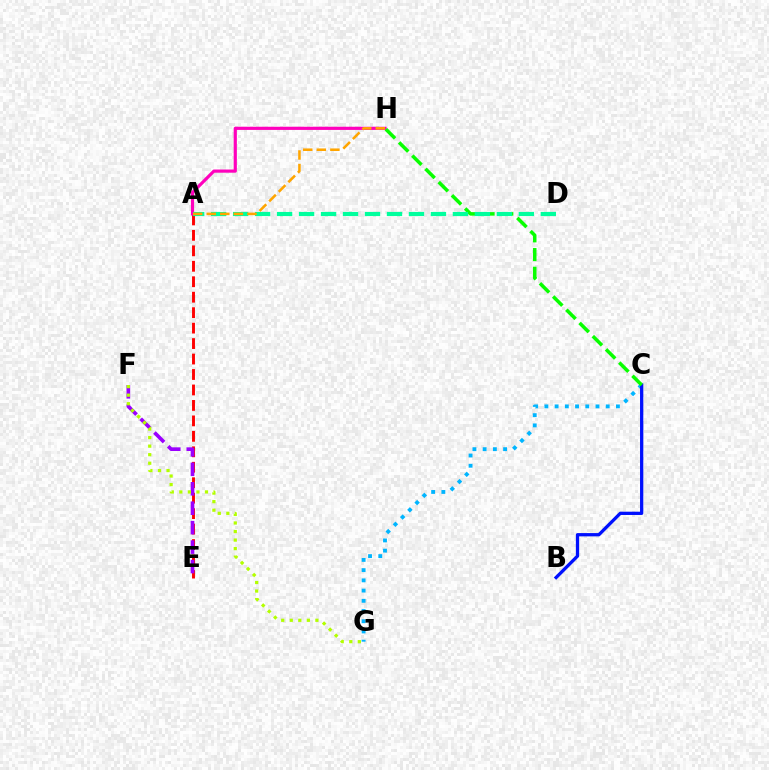{('A', 'E'): [{'color': '#ff0000', 'line_style': 'dashed', 'thickness': 2.1}], ('A', 'H'): [{'color': '#ff00bd', 'line_style': 'solid', 'thickness': 2.28}, {'color': '#ffa500', 'line_style': 'dashed', 'thickness': 1.84}], ('E', 'F'): [{'color': '#9b00ff', 'line_style': 'dashed', 'thickness': 2.64}], ('C', 'G'): [{'color': '#00b5ff', 'line_style': 'dotted', 'thickness': 2.78}], ('B', 'C'): [{'color': '#0010ff', 'line_style': 'solid', 'thickness': 2.36}], ('C', 'H'): [{'color': '#08ff00', 'line_style': 'dashed', 'thickness': 2.54}], ('F', 'G'): [{'color': '#b3ff00', 'line_style': 'dotted', 'thickness': 2.32}], ('A', 'D'): [{'color': '#00ff9d', 'line_style': 'dashed', 'thickness': 2.99}]}